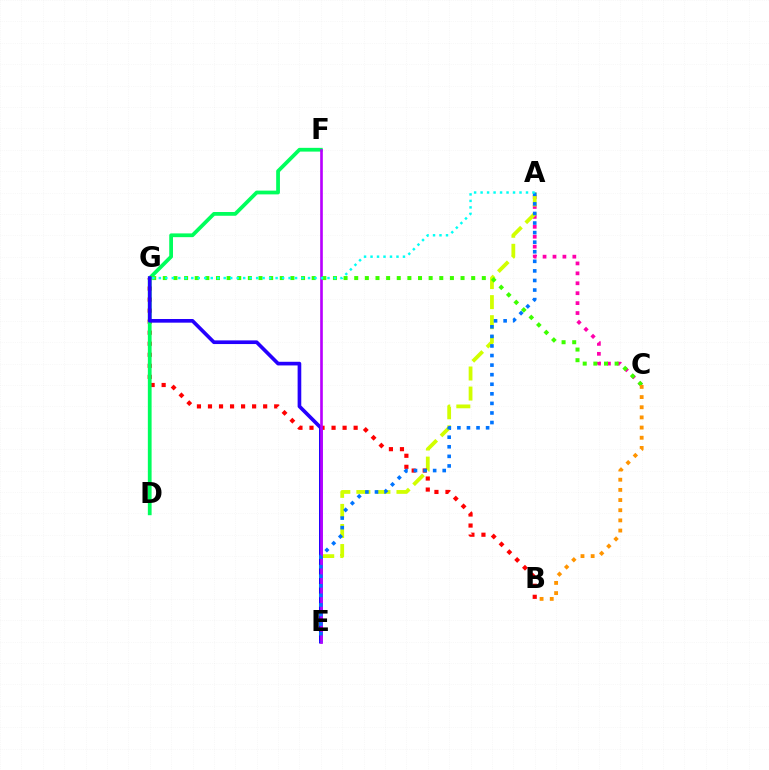{('A', 'C'): [{'color': '#ff00ac', 'line_style': 'dotted', 'thickness': 2.7}], ('A', 'E'): [{'color': '#d1ff00', 'line_style': 'dashed', 'thickness': 2.72}, {'color': '#0074ff', 'line_style': 'dotted', 'thickness': 2.6}], ('B', 'G'): [{'color': '#ff0000', 'line_style': 'dotted', 'thickness': 3.0}], ('D', 'F'): [{'color': '#00ff5c', 'line_style': 'solid', 'thickness': 2.71}], ('E', 'G'): [{'color': '#2500ff', 'line_style': 'solid', 'thickness': 2.63}], ('E', 'F'): [{'color': '#b900ff', 'line_style': 'solid', 'thickness': 1.91}], ('C', 'G'): [{'color': '#3dff00', 'line_style': 'dotted', 'thickness': 2.89}], ('A', 'G'): [{'color': '#00fff6', 'line_style': 'dotted', 'thickness': 1.76}], ('B', 'C'): [{'color': '#ff9400', 'line_style': 'dotted', 'thickness': 2.76}]}